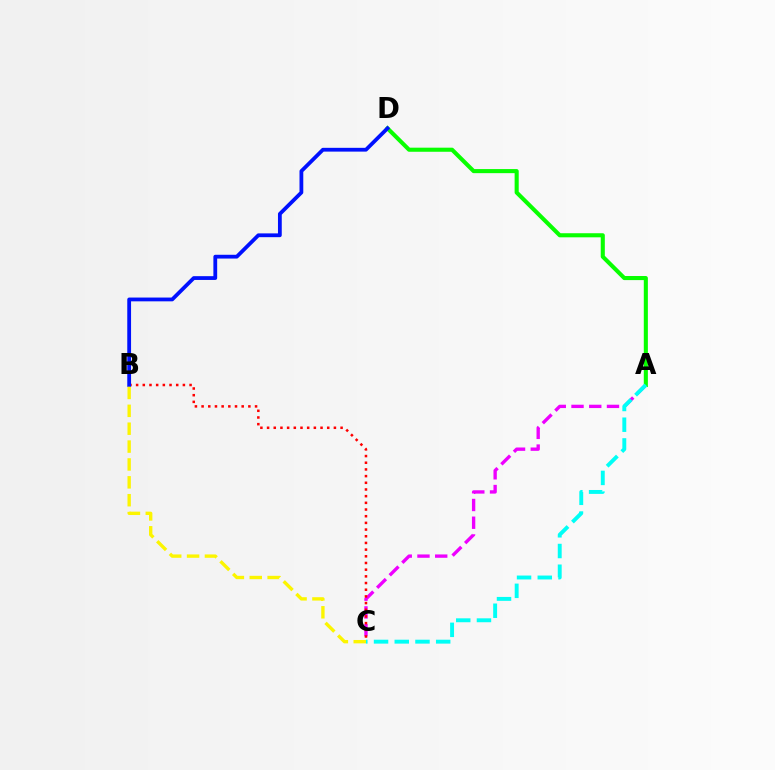{('A', 'C'): [{'color': '#ee00ff', 'line_style': 'dashed', 'thickness': 2.41}, {'color': '#00fff6', 'line_style': 'dashed', 'thickness': 2.81}], ('B', 'C'): [{'color': '#ff0000', 'line_style': 'dotted', 'thickness': 1.82}, {'color': '#fcf500', 'line_style': 'dashed', 'thickness': 2.43}], ('A', 'D'): [{'color': '#08ff00', 'line_style': 'solid', 'thickness': 2.94}], ('B', 'D'): [{'color': '#0010ff', 'line_style': 'solid', 'thickness': 2.73}]}